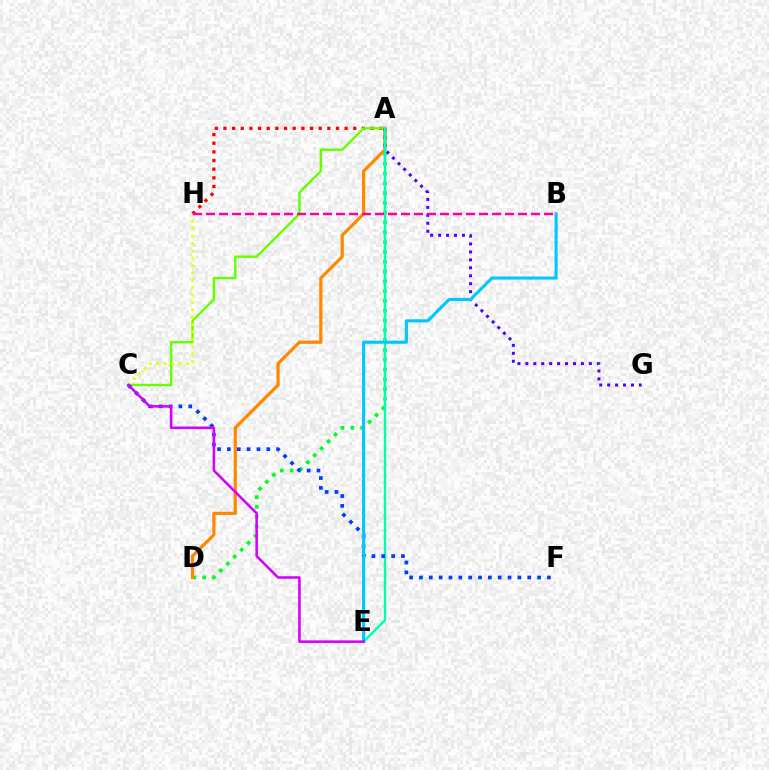{('A', 'H'): [{'color': '#ff0000', 'line_style': 'dotted', 'thickness': 2.35}], ('A', 'D'): [{'color': '#00ff27', 'line_style': 'dotted', 'thickness': 2.66}, {'color': '#ff8800', 'line_style': 'solid', 'thickness': 2.31}], ('A', 'C'): [{'color': '#66ff00', 'line_style': 'solid', 'thickness': 1.73}], ('A', 'G'): [{'color': '#4f00ff', 'line_style': 'dotted', 'thickness': 2.16}], ('A', 'E'): [{'color': '#00ffaf', 'line_style': 'solid', 'thickness': 1.76}], ('C', 'H'): [{'color': '#eeff00', 'line_style': 'dotted', 'thickness': 2.0}], ('C', 'F'): [{'color': '#003fff', 'line_style': 'dotted', 'thickness': 2.67}], ('B', 'E'): [{'color': '#00c7ff', 'line_style': 'solid', 'thickness': 2.22}], ('C', 'E'): [{'color': '#d600ff', 'line_style': 'solid', 'thickness': 1.85}], ('B', 'H'): [{'color': '#ff00a0', 'line_style': 'dashed', 'thickness': 1.77}]}